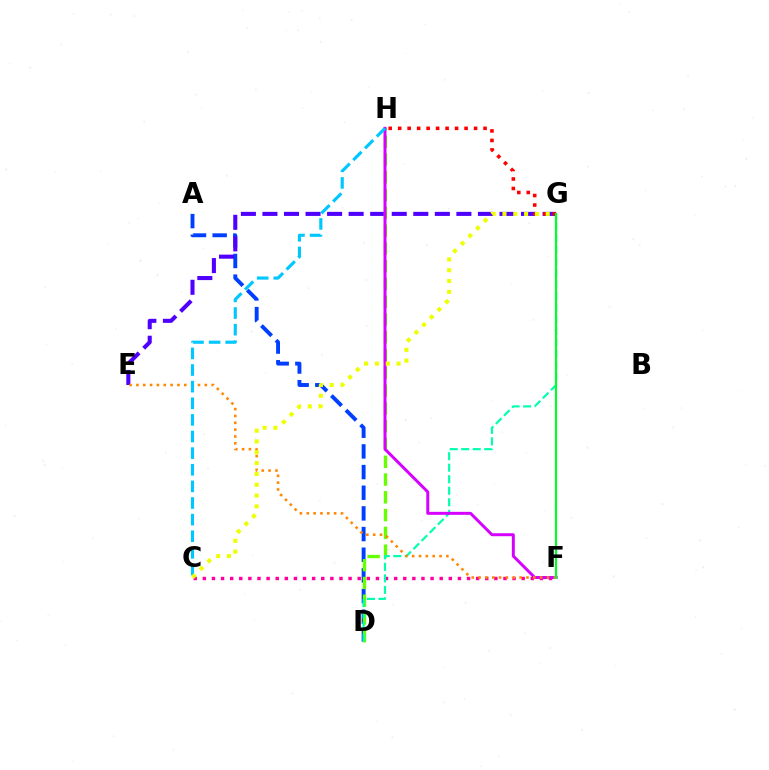{('A', 'D'): [{'color': '#003fff', 'line_style': 'dashed', 'thickness': 2.81}], ('E', 'G'): [{'color': '#4f00ff', 'line_style': 'dashed', 'thickness': 2.93}], ('C', 'F'): [{'color': '#ff00a0', 'line_style': 'dotted', 'thickness': 2.48}], ('G', 'H'): [{'color': '#ff0000', 'line_style': 'dotted', 'thickness': 2.58}], ('D', 'H'): [{'color': '#66ff00', 'line_style': 'dashed', 'thickness': 2.41}], ('D', 'G'): [{'color': '#00ffaf', 'line_style': 'dashed', 'thickness': 1.57}], ('F', 'H'): [{'color': '#d600ff', 'line_style': 'solid', 'thickness': 2.14}], ('E', 'F'): [{'color': '#ff8800', 'line_style': 'dotted', 'thickness': 1.86}], ('F', 'G'): [{'color': '#00ff27', 'line_style': 'solid', 'thickness': 1.56}], ('C', 'H'): [{'color': '#00c7ff', 'line_style': 'dashed', 'thickness': 2.26}], ('C', 'G'): [{'color': '#eeff00', 'line_style': 'dotted', 'thickness': 2.94}]}